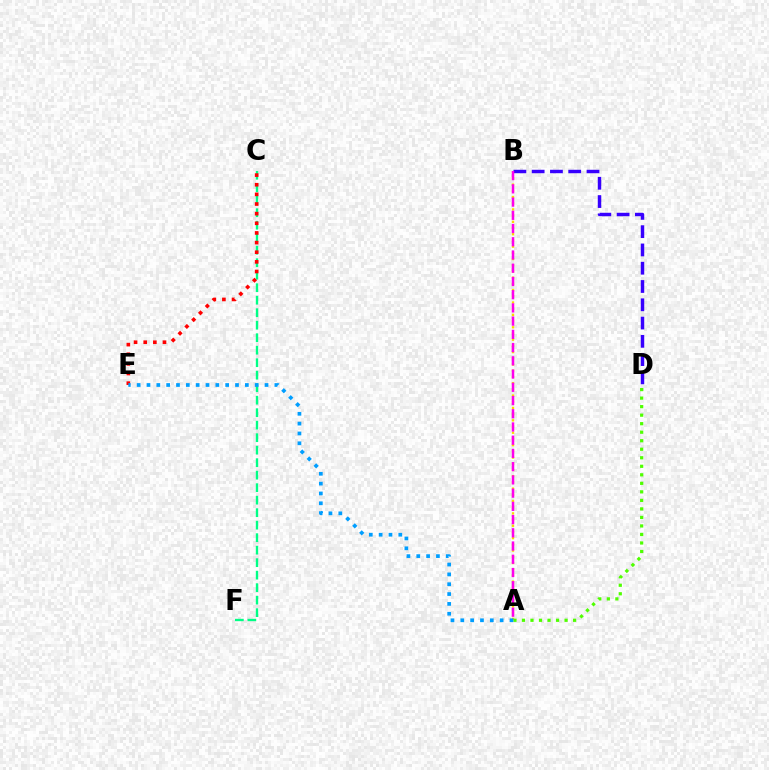{('A', 'B'): [{'color': '#ffd500', 'line_style': 'dotted', 'thickness': 1.69}, {'color': '#ff00ed', 'line_style': 'dashed', 'thickness': 1.8}], ('B', 'D'): [{'color': '#3700ff', 'line_style': 'dashed', 'thickness': 2.48}], ('A', 'D'): [{'color': '#4fff00', 'line_style': 'dotted', 'thickness': 2.32}], ('C', 'F'): [{'color': '#00ff86', 'line_style': 'dashed', 'thickness': 1.7}], ('C', 'E'): [{'color': '#ff0000', 'line_style': 'dotted', 'thickness': 2.62}], ('A', 'E'): [{'color': '#009eff', 'line_style': 'dotted', 'thickness': 2.67}]}